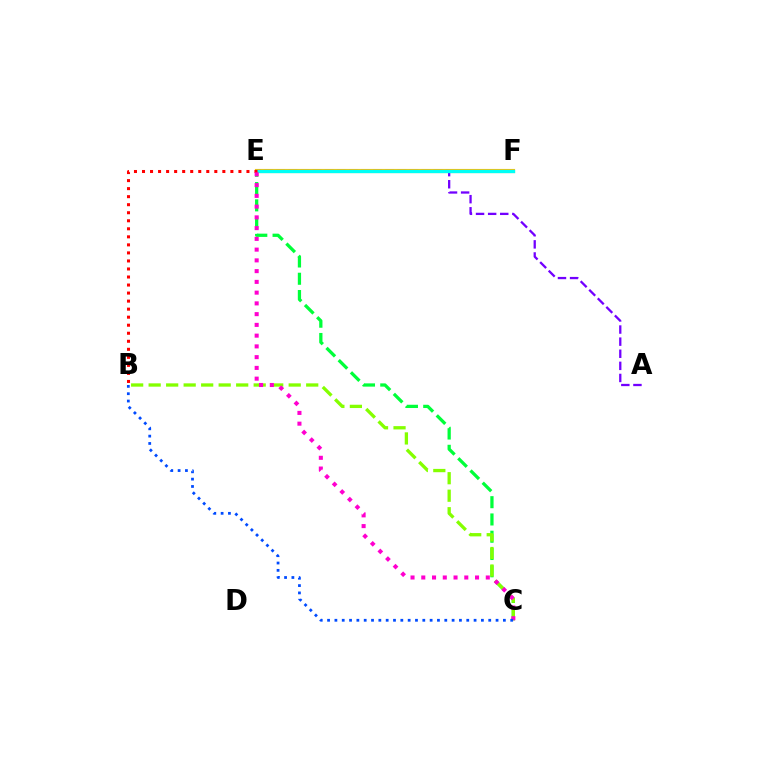{('E', 'F'): [{'color': '#ffbd00', 'line_style': 'solid', 'thickness': 2.97}, {'color': '#00fff6', 'line_style': 'solid', 'thickness': 2.39}], ('A', 'E'): [{'color': '#7200ff', 'line_style': 'dashed', 'thickness': 1.64}], ('C', 'E'): [{'color': '#00ff39', 'line_style': 'dashed', 'thickness': 2.35}, {'color': '#ff00cf', 'line_style': 'dotted', 'thickness': 2.92}], ('B', 'C'): [{'color': '#84ff00', 'line_style': 'dashed', 'thickness': 2.38}, {'color': '#004bff', 'line_style': 'dotted', 'thickness': 1.99}], ('B', 'E'): [{'color': '#ff0000', 'line_style': 'dotted', 'thickness': 2.18}]}